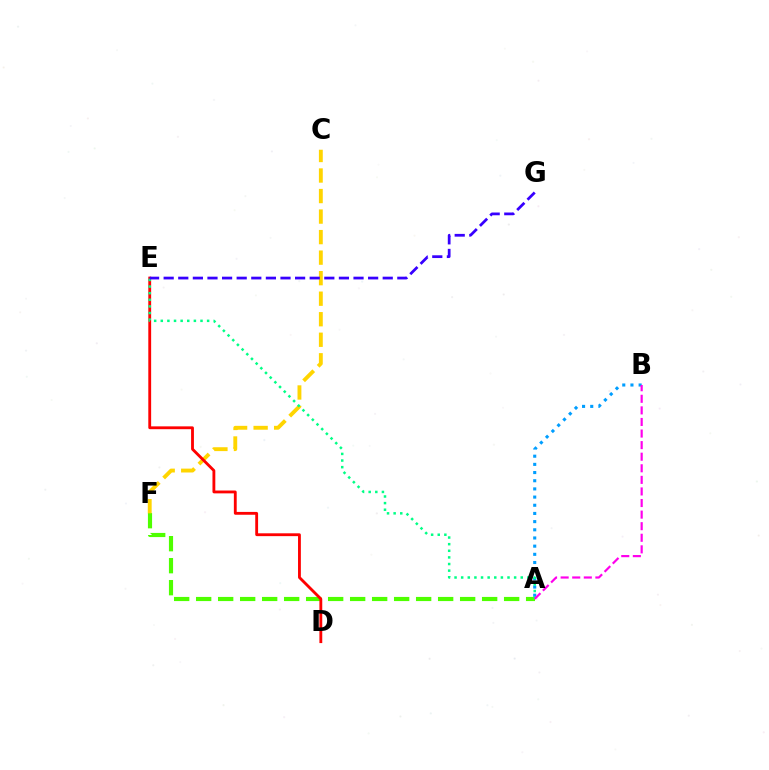{('A', 'B'): [{'color': '#009eff', 'line_style': 'dotted', 'thickness': 2.22}, {'color': '#ff00ed', 'line_style': 'dashed', 'thickness': 1.57}], ('A', 'F'): [{'color': '#4fff00', 'line_style': 'dashed', 'thickness': 2.99}], ('C', 'F'): [{'color': '#ffd500', 'line_style': 'dashed', 'thickness': 2.79}], ('D', 'E'): [{'color': '#ff0000', 'line_style': 'solid', 'thickness': 2.04}], ('A', 'E'): [{'color': '#00ff86', 'line_style': 'dotted', 'thickness': 1.8}], ('E', 'G'): [{'color': '#3700ff', 'line_style': 'dashed', 'thickness': 1.98}]}